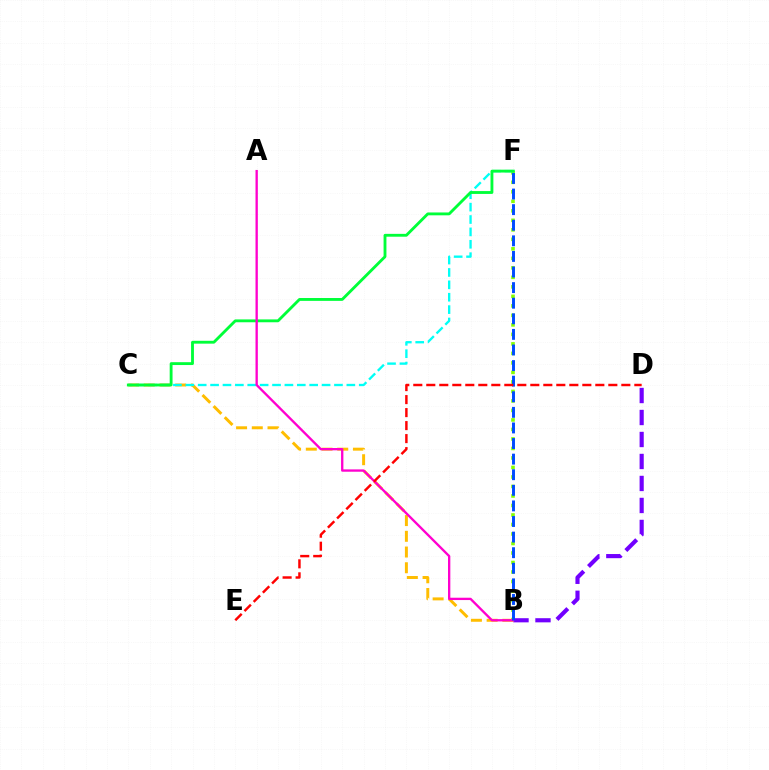{('B', 'F'): [{'color': '#84ff00', 'line_style': 'dotted', 'thickness': 2.58}, {'color': '#004bff', 'line_style': 'dashed', 'thickness': 2.12}], ('B', 'D'): [{'color': '#7200ff', 'line_style': 'dashed', 'thickness': 2.99}], ('B', 'C'): [{'color': '#ffbd00', 'line_style': 'dashed', 'thickness': 2.14}], ('C', 'F'): [{'color': '#00fff6', 'line_style': 'dashed', 'thickness': 1.68}, {'color': '#00ff39', 'line_style': 'solid', 'thickness': 2.05}], ('A', 'B'): [{'color': '#ff00cf', 'line_style': 'solid', 'thickness': 1.68}], ('D', 'E'): [{'color': '#ff0000', 'line_style': 'dashed', 'thickness': 1.77}]}